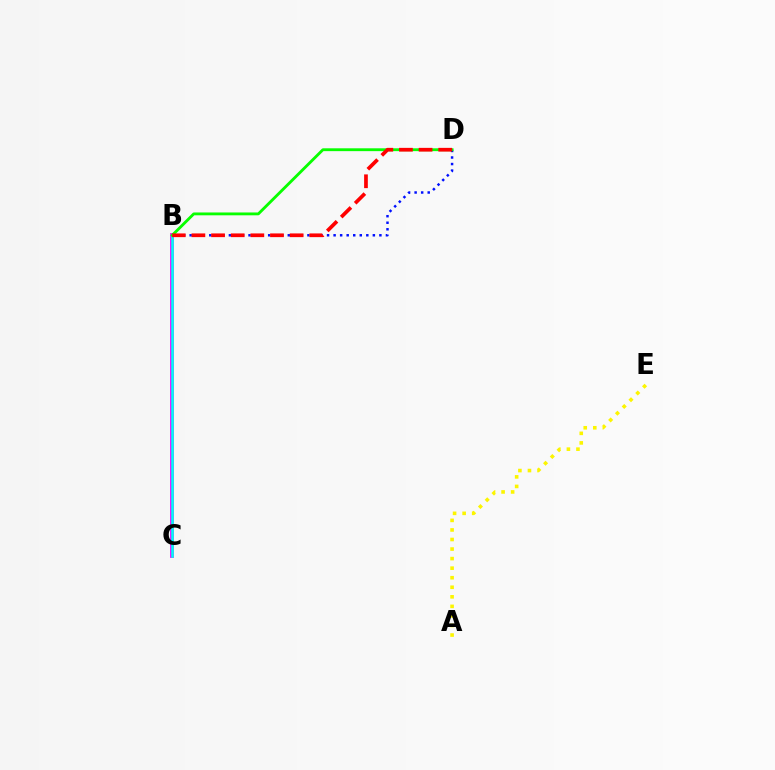{('B', 'D'): [{'color': '#0010ff', 'line_style': 'dotted', 'thickness': 1.78}, {'color': '#08ff00', 'line_style': 'solid', 'thickness': 2.05}, {'color': '#ff0000', 'line_style': 'dashed', 'thickness': 2.67}], ('B', 'C'): [{'color': '#ee00ff', 'line_style': 'solid', 'thickness': 2.72}, {'color': '#00fff6', 'line_style': 'solid', 'thickness': 1.84}], ('A', 'E'): [{'color': '#fcf500', 'line_style': 'dotted', 'thickness': 2.6}]}